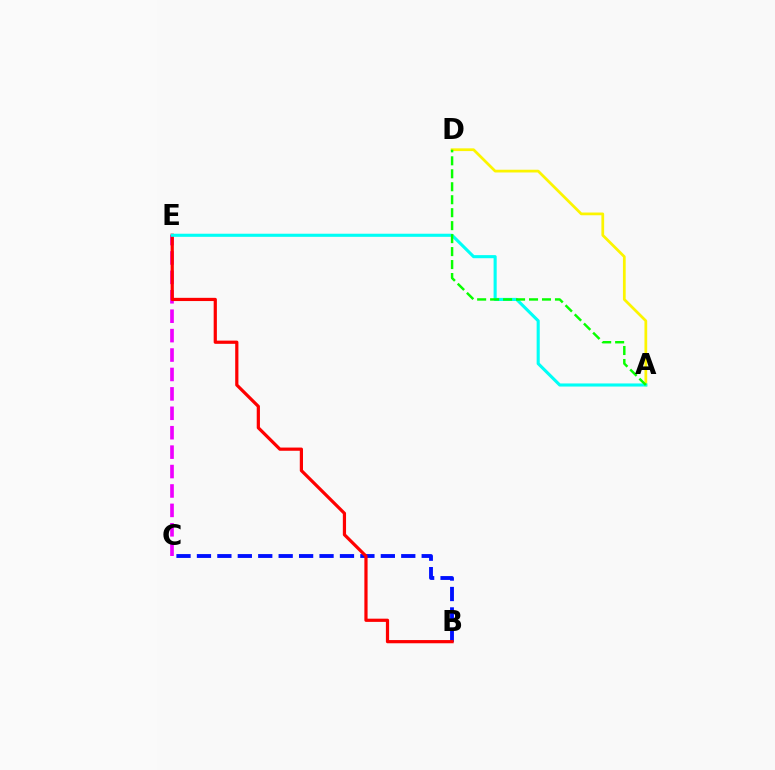{('B', 'C'): [{'color': '#0010ff', 'line_style': 'dashed', 'thickness': 2.78}], ('A', 'D'): [{'color': '#fcf500', 'line_style': 'solid', 'thickness': 1.97}, {'color': '#08ff00', 'line_style': 'dashed', 'thickness': 1.76}], ('C', 'E'): [{'color': '#ee00ff', 'line_style': 'dashed', 'thickness': 2.64}], ('B', 'E'): [{'color': '#ff0000', 'line_style': 'solid', 'thickness': 2.31}], ('A', 'E'): [{'color': '#00fff6', 'line_style': 'solid', 'thickness': 2.23}]}